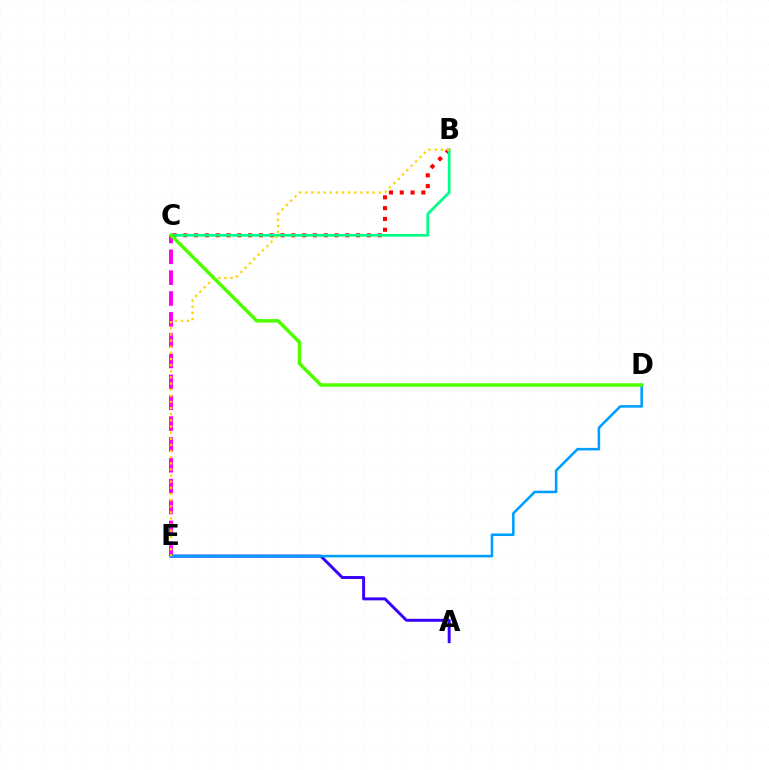{('B', 'C'): [{'color': '#ff0000', 'line_style': 'dotted', 'thickness': 2.93}, {'color': '#00ff86', 'line_style': 'solid', 'thickness': 1.96}], ('C', 'E'): [{'color': '#ff00ed', 'line_style': 'dashed', 'thickness': 2.83}], ('A', 'E'): [{'color': '#3700ff', 'line_style': 'solid', 'thickness': 2.11}], ('D', 'E'): [{'color': '#009eff', 'line_style': 'solid', 'thickness': 1.85}], ('B', 'E'): [{'color': '#ffd500', 'line_style': 'dotted', 'thickness': 1.67}], ('C', 'D'): [{'color': '#4fff00', 'line_style': 'solid', 'thickness': 2.51}]}